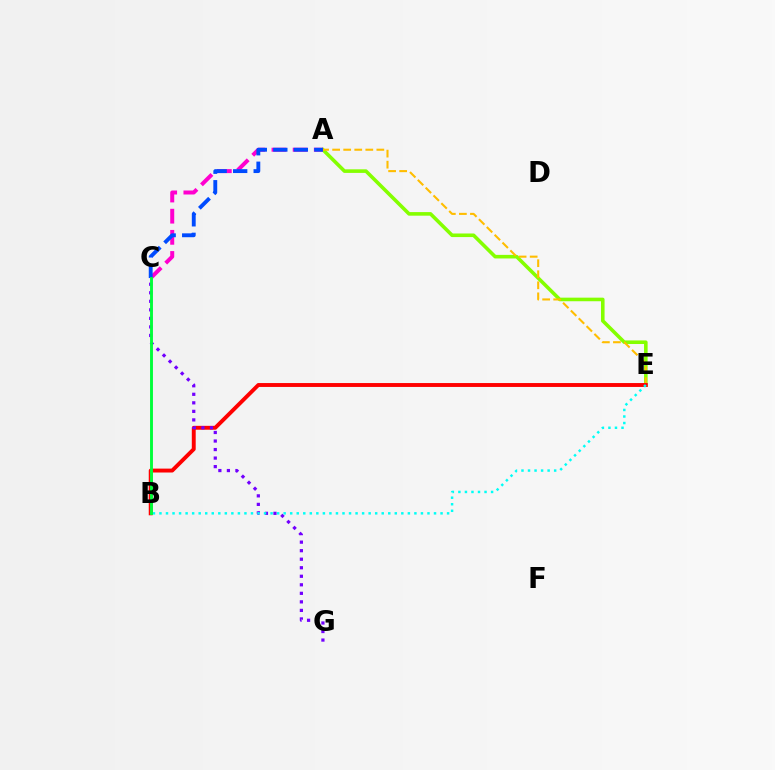{('A', 'E'): [{'color': '#84ff00', 'line_style': 'solid', 'thickness': 2.58}, {'color': '#ffbd00', 'line_style': 'dashed', 'thickness': 1.5}], ('A', 'C'): [{'color': '#ff00cf', 'line_style': 'dashed', 'thickness': 2.87}, {'color': '#004bff', 'line_style': 'dashed', 'thickness': 2.79}], ('B', 'E'): [{'color': '#ff0000', 'line_style': 'solid', 'thickness': 2.81}, {'color': '#00fff6', 'line_style': 'dotted', 'thickness': 1.78}], ('C', 'G'): [{'color': '#7200ff', 'line_style': 'dotted', 'thickness': 2.32}], ('B', 'C'): [{'color': '#00ff39', 'line_style': 'solid', 'thickness': 2.09}]}